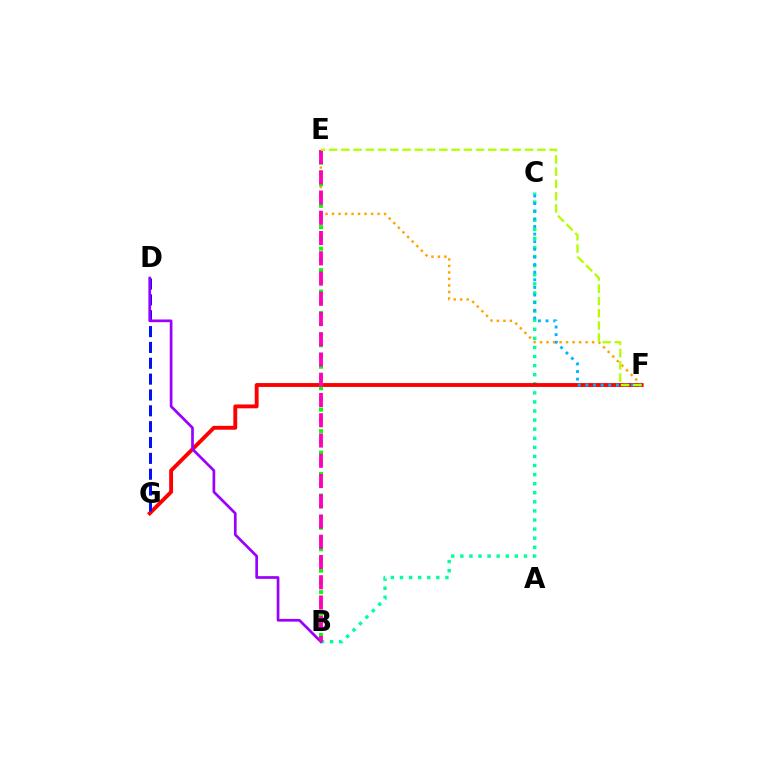{('B', 'C'): [{'color': '#00ff9d', 'line_style': 'dotted', 'thickness': 2.47}], ('E', 'F'): [{'color': '#ffa500', 'line_style': 'dotted', 'thickness': 1.77}, {'color': '#b3ff00', 'line_style': 'dashed', 'thickness': 1.66}], ('F', 'G'): [{'color': '#ff0000', 'line_style': 'solid', 'thickness': 2.78}], ('C', 'F'): [{'color': '#00b5ff', 'line_style': 'dotted', 'thickness': 2.07}], ('D', 'G'): [{'color': '#0010ff', 'line_style': 'dashed', 'thickness': 2.15}], ('B', 'D'): [{'color': '#9b00ff', 'line_style': 'solid', 'thickness': 1.94}], ('B', 'E'): [{'color': '#08ff00', 'line_style': 'dotted', 'thickness': 2.92}, {'color': '#ff00bd', 'line_style': 'dashed', 'thickness': 2.75}]}